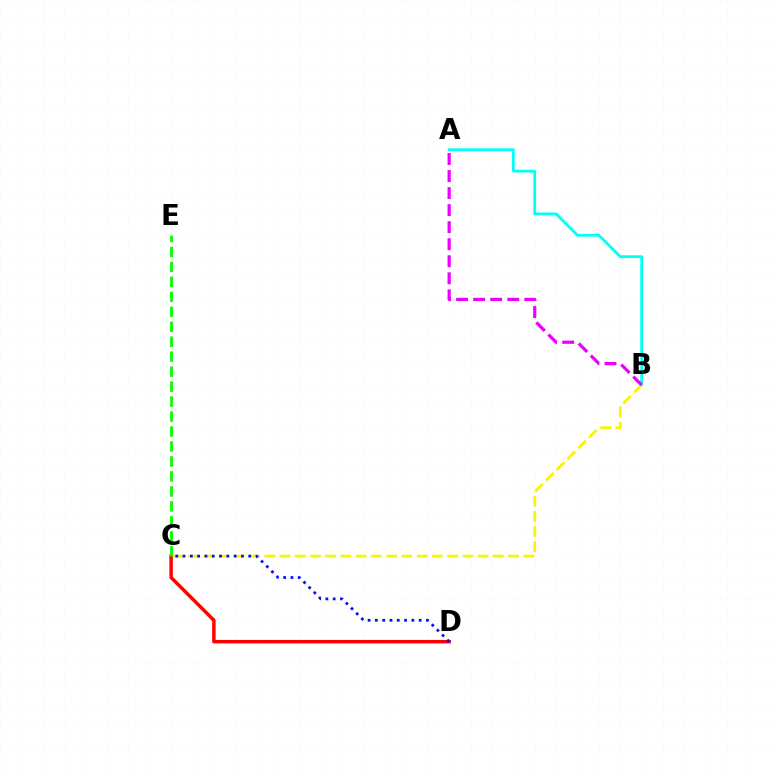{('C', 'D'): [{'color': '#ff0000', 'line_style': 'solid', 'thickness': 2.49}, {'color': '#0010ff', 'line_style': 'dotted', 'thickness': 1.98}], ('A', 'B'): [{'color': '#00fff6', 'line_style': 'solid', 'thickness': 1.99}, {'color': '#ee00ff', 'line_style': 'dashed', 'thickness': 2.32}], ('B', 'C'): [{'color': '#fcf500', 'line_style': 'dashed', 'thickness': 2.07}], ('C', 'E'): [{'color': '#08ff00', 'line_style': 'dashed', 'thickness': 2.03}]}